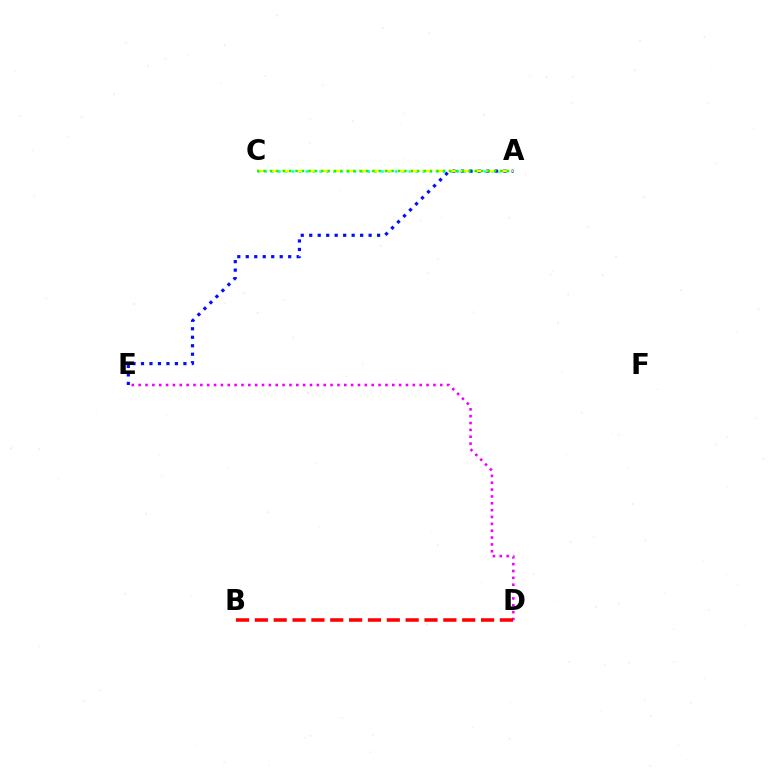{('A', 'C'): [{'color': '#00fff6', 'line_style': 'dotted', 'thickness': 1.87}, {'color': '#fcf500', 'line_style': 'dashed', 'thickness': 1.73}, {'color': '#08ff00', 'line_style': 'dotted', 'thickness': 1.74}], ('A', 'E'): [{'color': '#0010ff', 'line_style': 'dotted', 'thickness': 2.31}], ('D', 'E'): [{'color': '#ee00ff', 'line_style': 'dotted', 'thickness': 1.86}], ('B', 'D'): [{'color': '#ff0000', 'line_style': 'dashed', 'thickness': 2.56}]}